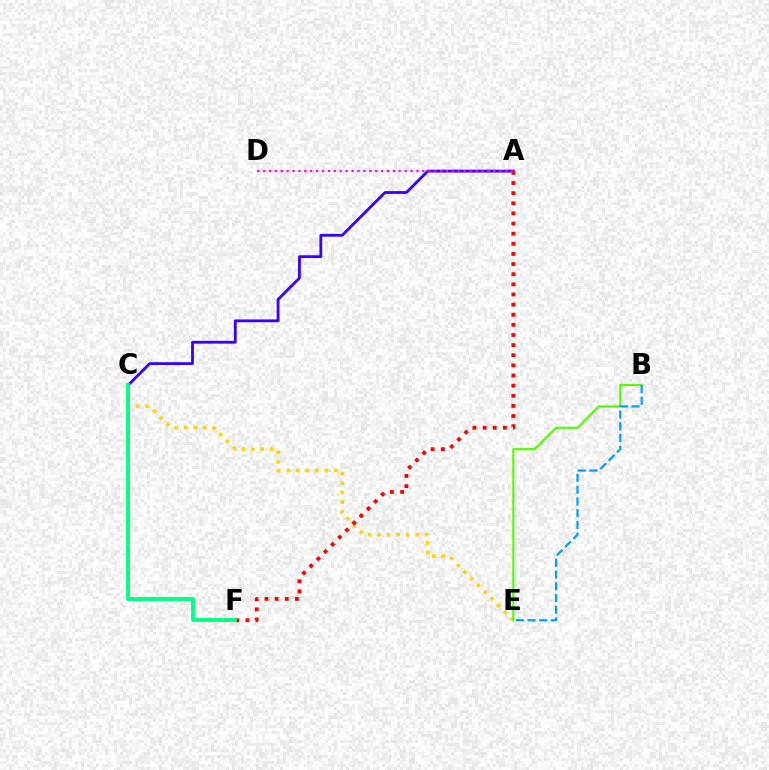{('C', 'E'): [{'color': '#ffd500', 'line_style': 'dotted', 'thickness': 2.58}], ('A', 'C'): [{'color': '#3700ff', 'line_style': 'solid', 'thickness': 2.02}], ('A', 'F'): [{'color': '#ff0000', 'line_style': 'dotted', 'thickness': 2.75}], ('B', 'E'): [{'color': '#4fff00', 'line_style': 'solid', 'thickness': 1.52}, {'color': '#009eff', 'line_style': 'dashed', 'thickness': 1.59}], ('A', 'D'): [{'color': '#ff00ed', 'line_style': 'dotted', 'thickness': 1.6}], ('C', 'F'): [{'color': '#00ff86', 'line_style': 'solid', 'thickness': 2.78}]}